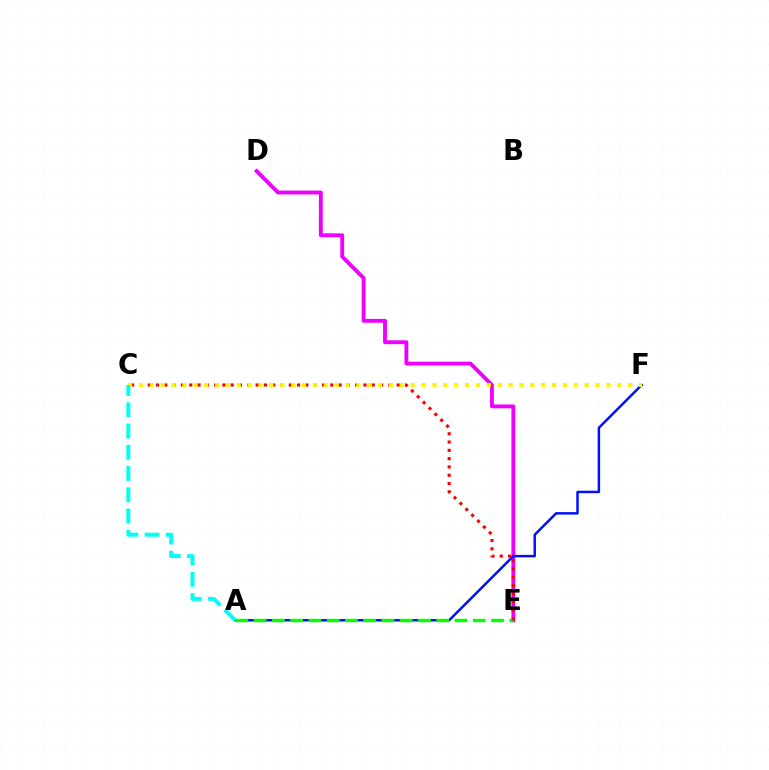{('D', 'E'): [{'color': '#ee00ff', 'line_style': 'solid', 'thickness': 2.78}], ('A', 'F'): [{'color': '#0010ff', 'line_style': 'solid', 'thickness': 1.78}], ('A', 'E'): [{'color': '#08ff00', 'line_style': 'dashed', 'thickness': 2.48}], ('C', 'E'): [{'color': '#ff0000', 'line_style': 'dotted', 'thickness': 2.25}], ('C', 'F'): [{'color': '#fcf500', 'line_style': 'dotted', 'thickness': 2.95}], ('A', 'C'): [{'color': '#00fff6', 'line_style': 'dashed', 'thickness': 2.89}]}